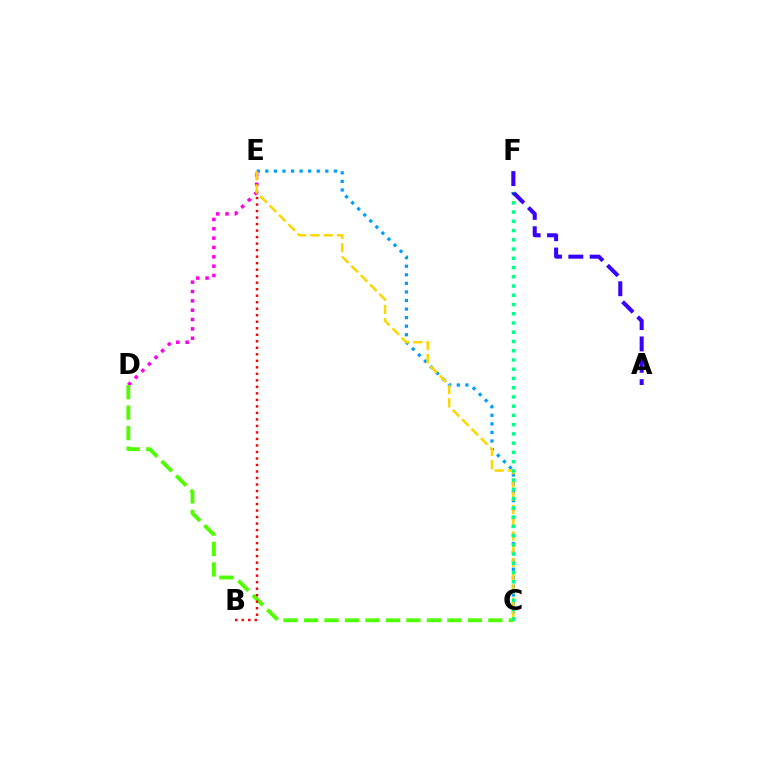{('D', 'E'): [{'color': '#ff00ed', 'line_style': 'dotted', 'thickness': 2.54}], ('C', 'E'): [{'color': '#009eff', 'line_style': 'dotted', 'thickness': 2.33}, {'color': '#ffd500', 'line_style': 'dashed', 'thickness': 1.8}], ('C', 'D'): [{'color': '#4fff00', 'line_style': 'dashed', 'thickness': 2.78}], ('B', 'E'): [{'color': '#ff0000', 'line_style': 'dotted', 'thickness': 1.77}], ('C', 'F'): [{'color': '#00ff86', 'line_style': 'dotted', 'thickness': 2.51}], ('A', 'F'): [{'color': '#3700ff', 'line_style': 'dashed', 'thickness': 2.9}]}